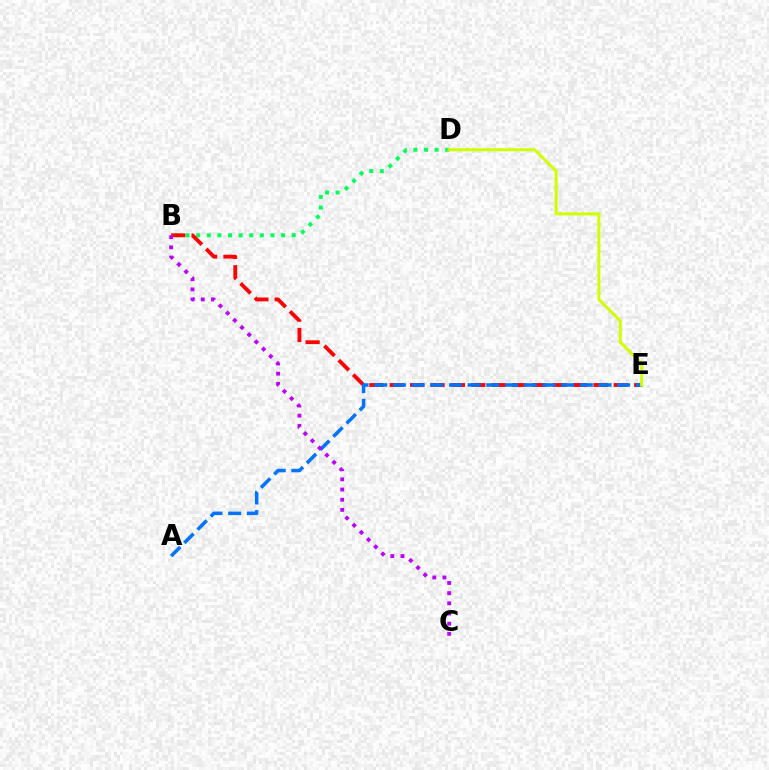{('B', 'D'): [{'color': '#00ff5c', 'line_style': 'dotted', 'thickness': 2.88}], ('B', 'E'): [{'color': '#ff0000', 'line_style': 'dashed', 'thickness': 2.77}], ('A', 'E'): [{'color': '#0074ff', 'line_style': 'dashed', 'thickness': 2.54}], ('B', 'C'): [{'color': '#b900ff', 'line_style': 'dotted', 'thickness': 2.76}], ('D', 'E'): [{'color': '#d1ff00', 'line_style': 'solid', 'thickness': 2.17}]}